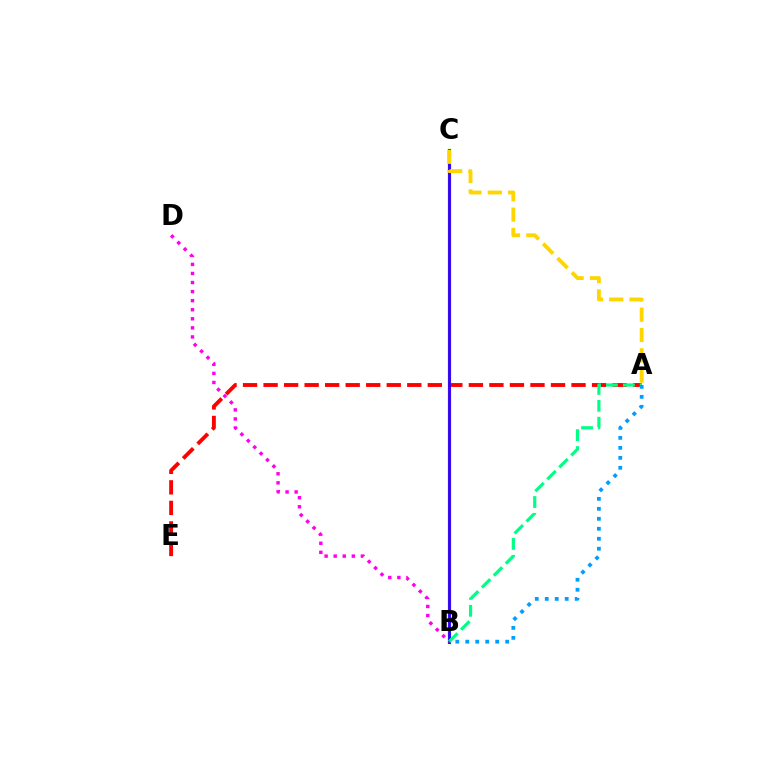{('B', 'C'): [{'color': '#4fff00', 'line_style': 'solid', 'thickness': 2.44}, {'color': '#3700ff', 'line_style': 'solid', 'thickness': 2.08}], ('A', 'E'): [{'color': '#ff0000', 'line_style': 'dashed', 'thickness': 2.79}], ('A', 'C'): [{'color': '#ffd500', 'line_style': 'dashed', 'thickness': 2.76}], ('A', 'B'): [{'color': '#00ff86', 'line_style': 'dashed', 'thickness': 2.3}, {'color': '#009eff', 'line_style': 'dotted', 'thickness': 2.71}], ('B', 'D'): [{'color': '#ff00ed', 'line_style': 'dotted', 'thickness': 2.46}]}